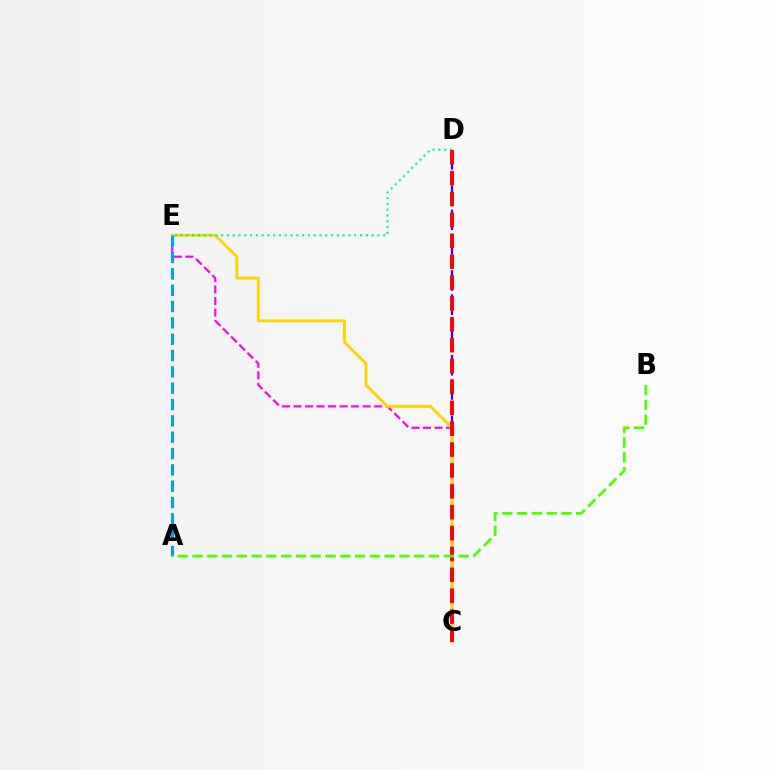{('C', 'D'): [{'color': '#3700ff', 'line_style': 'dashed', 'thickness': 1.65}, {'color': '#ff0000', 'line_style': 'dashed', 'thickness': 2.84}], ('C', 'E'): [{'color': '#ff00ed', 'line_style': 'dashed', 'thickness': 1.57}, {'color': '#ffd500', 'line_style': 'solid', 'thickness': 2.09}], ('D', 'E'): [{'color': '#00ff86', 'line_style': 'dotted', 'thickness': 1.57}], ('A', 'E'): [{'color': '#009eff', 'line_style': 'dashed', 'thickness': 2.22}], ('A', 'B'): [{'color': '#4fff00', 'line_style': 'dashed', 'thickness': 2.01}]}